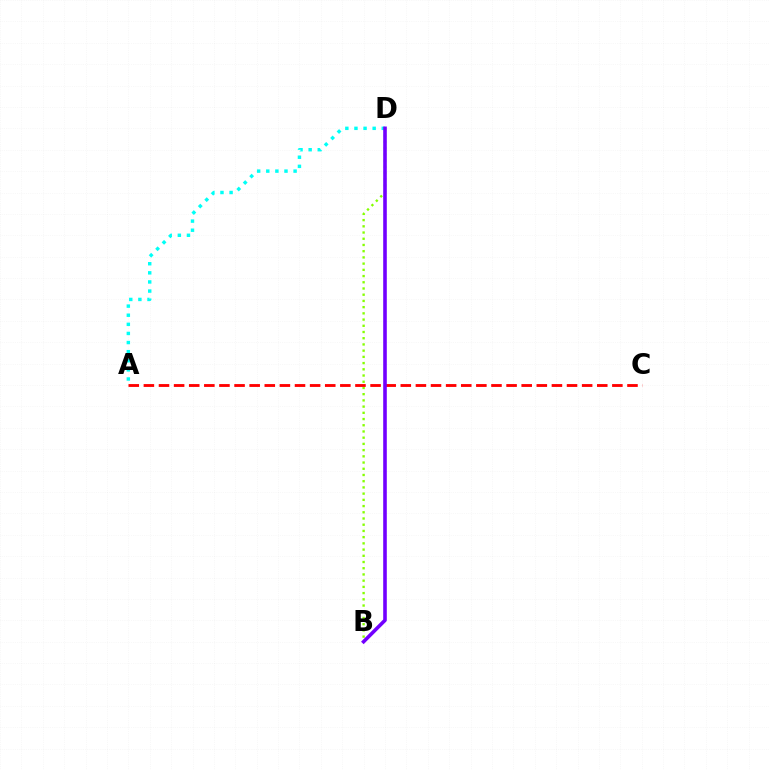{('A', 'D'): [{'color': '#00fff6', 'line_style': 'dotted', 'thickness': 2.48}], ('B', 'D'): [{'color': '#84ff00', 'line_style': 'dotted', 'thickness': 1.69}, {'color': '#7200ff', 'line_style': 'solid', 'thickness': 2.59}], ('A', 'C'): [{'color': '#ff0000', 'line_style': 'dashed', 'thickness': 2.05}]}